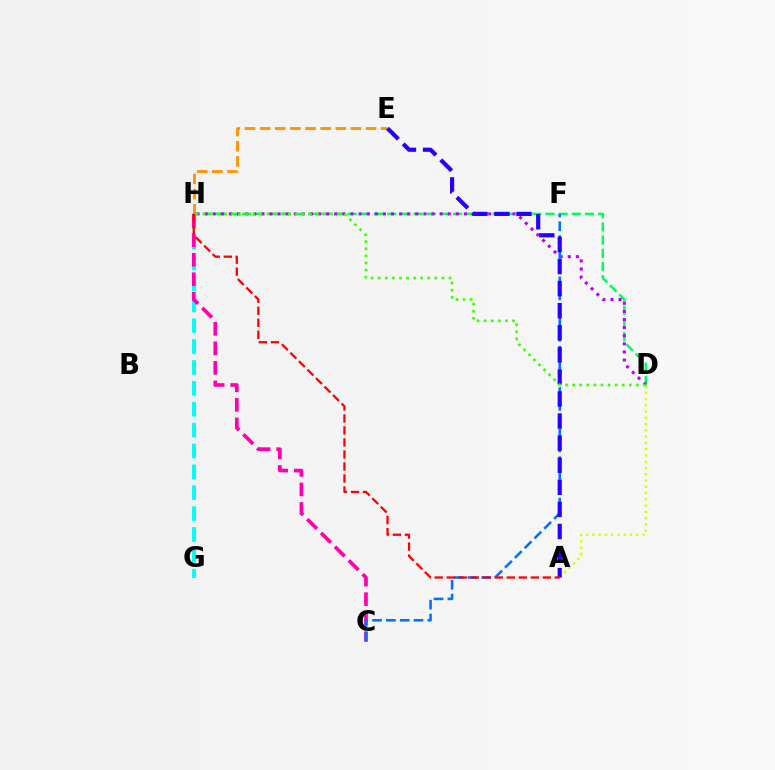{('E', 'H'): [{'color': '#ff9400', 'line_style': 'dashed', 'thickness': 2.06}], ('D', 'H'): [{'color': '#00ff5c', 'line_style': 'dashed', 'thickness': 1.79}, {'color': '#b900ff', 'line_style': 'dotted', 'thickness': 2.2}, {'color': '#3dff00', 'line_style': 'dotted', 'thickness': 1.92}], ('A', 'D'): [{'color': '#d1ff00', 'line_style': 'dotted', 'thickness': 1.7}], ('G', 'H'): [{'color': '#00fff6', 'line_style': 'dashed', 'thickness': 2.84}], ('C', 'H'): [{'color': '#ff00ac', 'line_style': 'dashed', 'thickness': 2.65}], ('C', 'F'): [{'color': '#0074ff', 'line_style': 'dashed', 'thickness': 1.88}], ('A', 'E'): [{'color': '#2500ff', 'line_style': 'dashed', 'thickness': 3.0}], ('A', 'H'): [{'color': '#ff0000', 'line_style': 'dashed', 'thickness': 1.63}]}